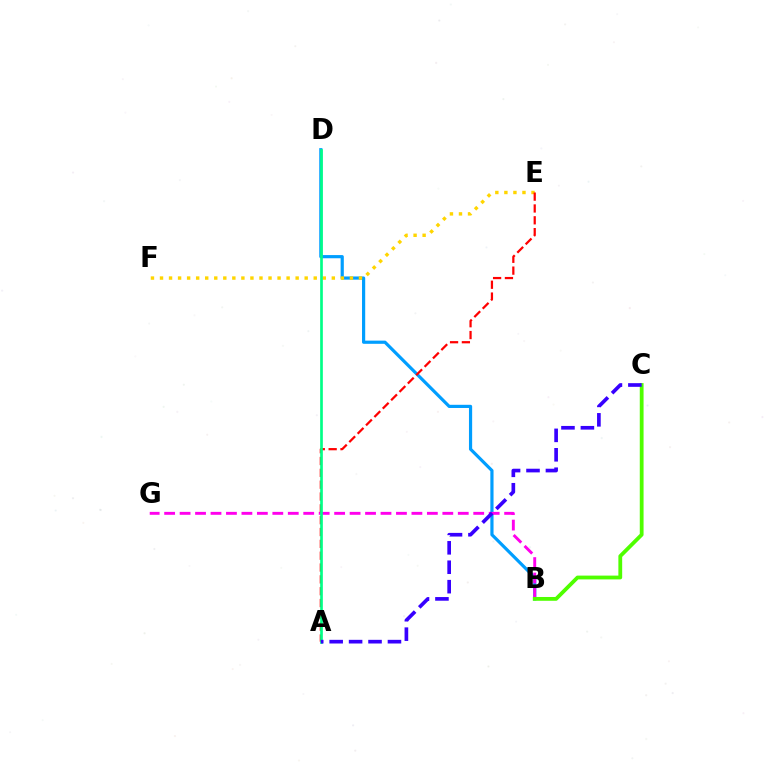{('B', 'D'): [{'color': '#009eff', 'line_style': 'solid', 'thickness': 2.29}], ('B', 'G'): [{'color': '#ff00ed', 'line_style': 'dashed', 'thickness': 2.1}], ('E', 'F'): [{'color': '#ffd500', 'line_style': 'dotted', 'thickness': 2.46}], ('A', 'E'): [{'color': '#ff0000', 'line_style': 'dashed', 'thickness': 1.61}], ('A', 'D'): [{'color': '#00ff86', 'line_style': 'solid', 'thickness': 1.93}], ('B', 'C'): [{'color': '#4fff00', 'line_style': 'solid', 'thickness': 2.73}], ('A', 'C'): [{'color': '#3700ff', 'line_style': 'dashed', 'thickness': 2.64}]}